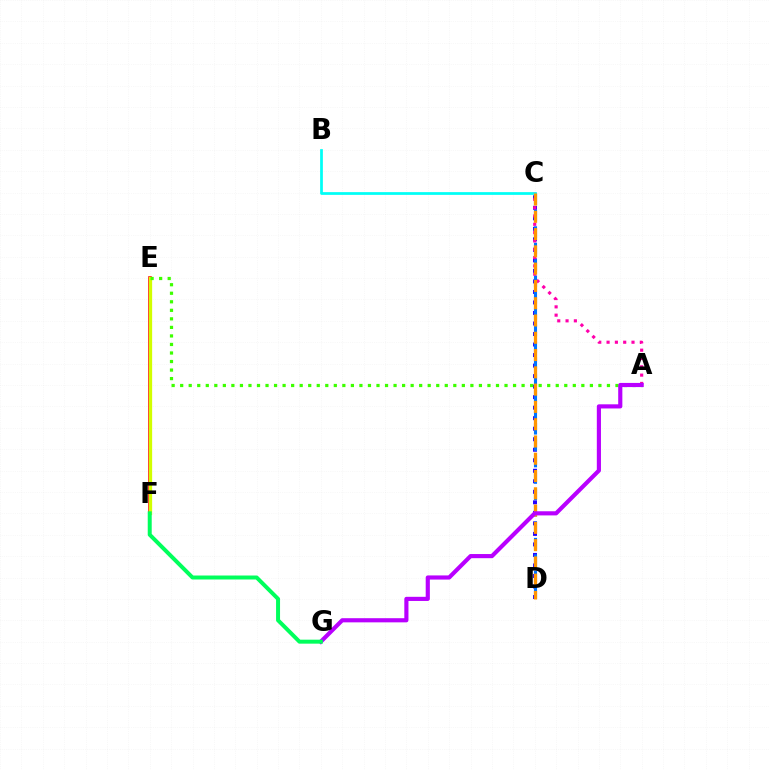{('C', 'D'): [{'color': '#2500ff', 'line_style': 'dotted', 'thickness': 2.86}, {'color': '#0074ff', 'line_style': 'dashed', 'thickness': 2.23}, {'color': '#ff9400', 'line_style': 'dashed', 'thickness': 2.35}], ('B', 'C'): [{'color': '#00fff6', 'line_style': 'solid', 'thickness': 1.98}], ('A', 'C'): [{'color': '#ff00ac', 'line_style': 'dotted', 'thickness': 2.26}], ('E', 'F'): [{'color': '#ff0000', 'line_style': 'solid', 'thickness': 2.58}, {'color': '#d1ff00', 'line_style': 'solid', 'thickness': 2.37}], ('A', 'E'): [{'color': '#3dff00', 'line_style': 'dotted', 'thickness': 2.32}], ('A', 'G'): [{'color': '#b900ff', 'line_style': 'solid', 'thickness': 2.99}], ('F', 'G'): [{'color': '#00ff5c', 'line_style': 'solid', 'thickness': 2.87}]}